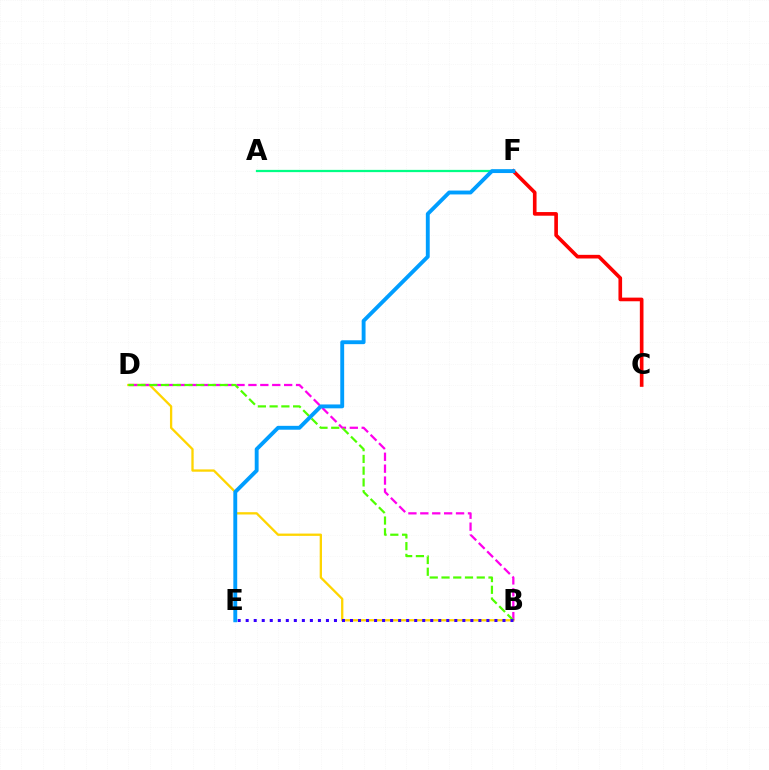{('B', 'D'): [{'color': '#ffd500', 'line_style': 'solid', 'thickness': 1.66}, {'color': '#ff00ed', 'line_style': 'dashed', 'thickness': 1.62}, {'color': '#4fff00', 'line_style': 'dashed', 'thickness': 1.6}], ('A', 'F'): [{'color': '#00ff86', 'line_style': 'solid', 'thickness': 1.62}], ('C', 'F'): [{'color': '#ff0000', 'line_style': 'solid', 'thickness': 2.62}], ('B', 'E'): [{'color': '#3700ff', 'line_style': 'dotted', 'thickness': 2.18}], ('E', 'F'): [{'color': '#009eff', 'line_style': 'solid', 'thickness': 2.79}]}